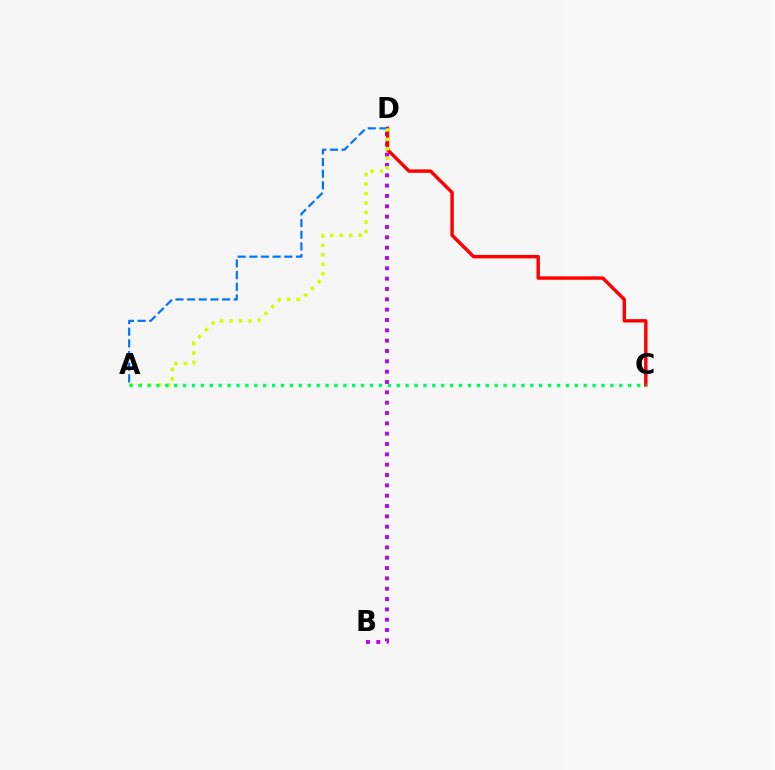{('B', 'D'): [{'color': '#b900ff', 'line_style': 'dotted', 'thickness': 2.81}], ('C', 'D'): [{'color': '#ff0000', 'line_style': 'solid', 'thickness': 2.46}], ('A', 'D'): [{'color': '#0074ff', 'line_style': 'dashed', 'thickness': 1.58}, {'color': '#d1ff00', 'line_style': 'dotted', 'thickness': 2.58}], ('A', 'C'): [{'color': '#00ff5c', 'line_style': 'dotted', 'thickness': 2.42}]}